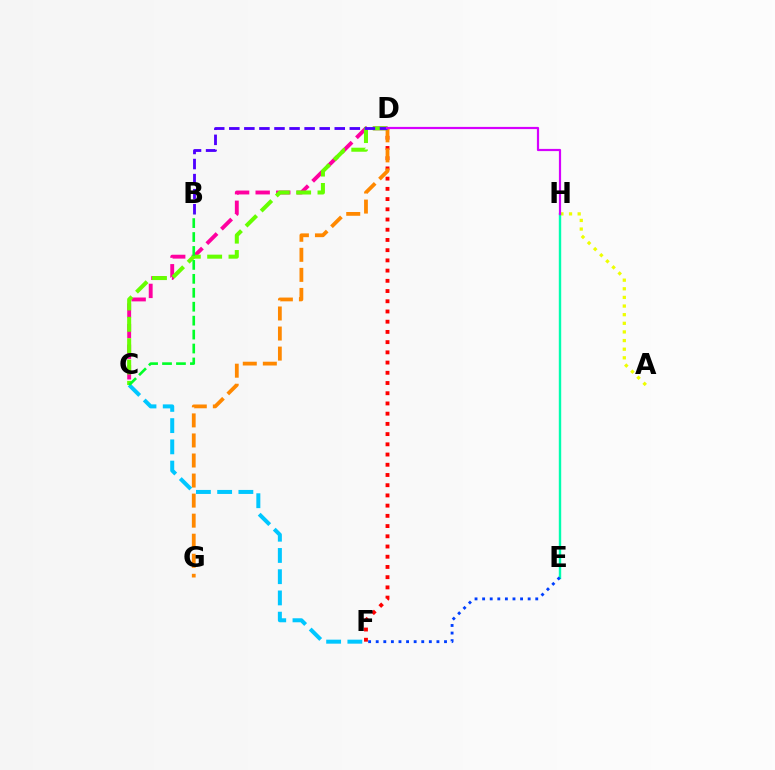{('D', 'F'): [{'color': '#ff0000', 'line_style': 'dotted', 'thickness': 2.78}], ('D', 'G'): [{'color': '#ff8800', 'line_style': 'dashed', 'thickness': 2.72}], ('C', 'D'): [{'color': '#ff00a0', 'line_style': 'dashed', 'thickness': 2.8}, {'color': '#66ff00', 'line_style': 'dashed', 'thickness': 2.9}], ('A', 'H'): [{'color': '#eeff00', 'line_style': 'dotted', 'thickness': 2.34}], ('E', 'H'): [{'color': '#00ffaf', 'line_style': 'solid', 'thickness': 1.73}], ('B', 'D'): [{'color': '#4f00ff', 'line_style': 'dashed', 'thickness': 2.05}], ('E', 'F'): [{'color': '#003fff', 'line_style': 'dotted', 'thickness': 2.06}], ('C', 'F'): [{'color': '#00c7ff', 'line_style': 'dashed', 'thickness': 2.88}], ('B', 'C'): [{'color': '#00ff27', 'line_style': 'dashed', 'thickness': 1.89}], ('D', 'H'): [{'color': '#d600ff', 'line_style': 'solid', 'thickness': 1.58}]}